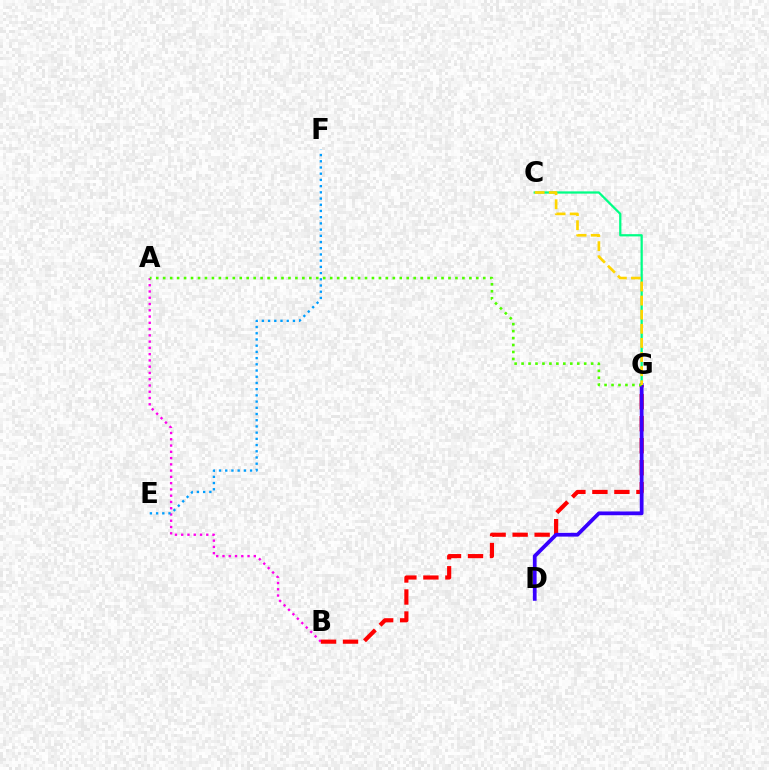{('C', 'G'): [{'color': '#00ff86', 'line_style': 'solid', 'thickness': 1.62}, {'color': '#ffd500', 'line_style': 'dashed', 'thickness': 1.92}], ('A', 'B'): [{'color': '#ff00ed', 'line_style': 'dotted', 'thickness': 1.7}], ('B', 'G'): [{'color': '#ff0000', 'line_style': 'dashed', 'thickness': 2.99}], ('D', 'G'): [{'color': '#3700ff', 'line_style': 'solid', 'thickness': 2.71}], ('E', 'F'): [{'color': '#009eff', 'line_style': 'dotted', 'thickness': 1.69}], ('A', 'G'): [{'color': '#4fff00', 'line_style': 'dotted', 'thickness': 1.89}]}